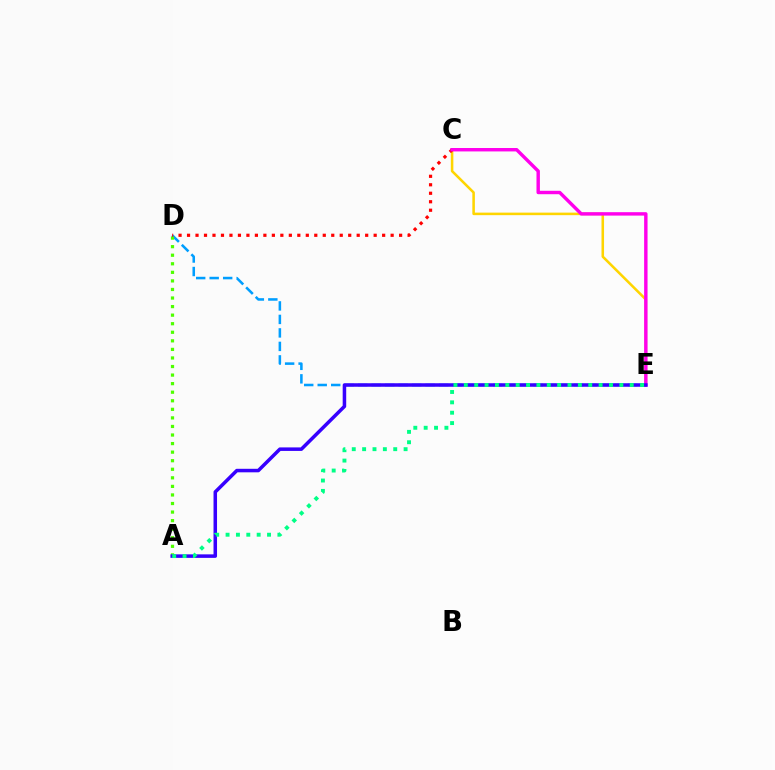{('C', 'E'): [{'color': '#ffd500', 'line_style': 'solid', 'thickness': 1.83}, {'color': '#ff00ed', 'line_style': 'solid', 'thickness': 2.46}], ('D', 'E'): [{'color': '#009eff', 'line_style': 'dashed', 'thickness': 1.83}], ('A', 'D'): [{'color': '#4fff00', 'line_style': 'dotted', 'thickness': 2.33}], ('C', 'D'): [{'color': '#ff0000', 'line_style': 'dotted', 'thickness': 2.3}], ('A', 'E'): [{'color': '#3700ff', 'line_style': 'solid', 'thickness': 2.53}, {'color': '#00ff86', 'line_style': 'dotted', 'thickness': 2.82}]}